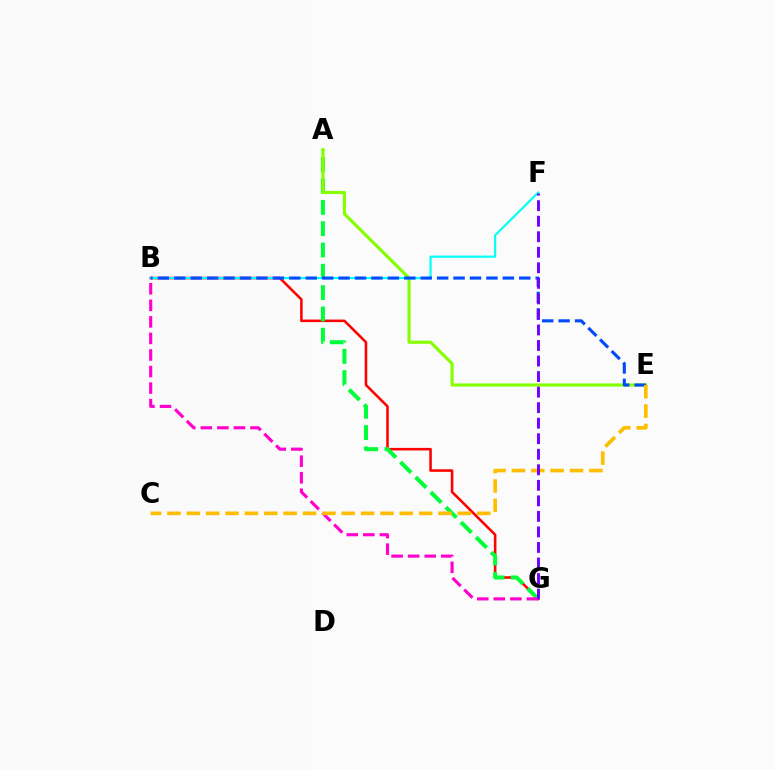{('B', 'G'): [{'color': '#ff0000', 'line_style': 'solid', 'thickness': 1.85}, {'color': '#ff00cf', 'line_style': 'dashed', 'thickness': 2.25}], ('A', 'G'): [{'color': '#00ff39', 'line_style': 'dashed', 'thickness': 2.89}], ('A', 'E'): [{'color': '#84ff00', 'line_style': 'solid', 'thickness': 2.25}], ('B', 'F'): [{'color': '#00fff6', 'line_style': 'solid', 'thickness': 1.56}], ('B', 'E'): [{'color': '#004bff', 'line_style': 'dashed', 'thickness': 2.23}], ('C', 'E'): [{'color': '#ffbd00', 'line_style': 'dashed', 'thickness': 2.63}], ('F', 'G'): [{'color': '#7200ff', 'line_style': 'dashed', 'thickness': 2.11}]}